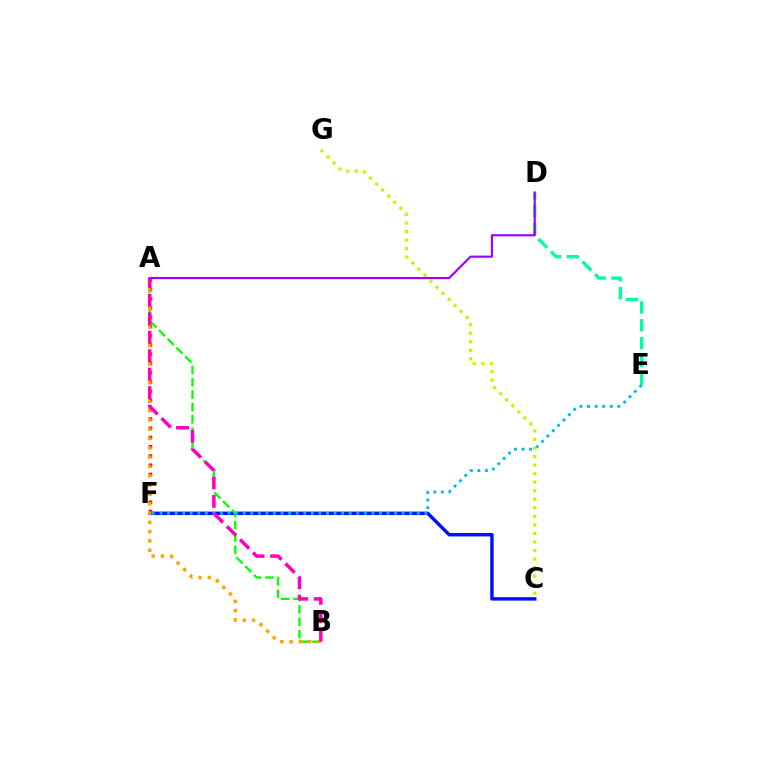{('C', 'F'): [{'color': '#0010ff', 'line_style': 'solid', 'thickness': 2.48}], ('A', 'F'): [{'color': '#ff0000', 'line_style': 'dotted', 'thickness': 2.51}], ('A', 'B'): [{'color': '#08ff00', 'line_style': 'dashed', 'thickness': 1.68}, {'color': '#ffa500', 'line_style': 'dotted', 'thickness': 2.53}, {'color': '#ff00bd', 'line_style': 'dashed', 'thickness': 2.51}], ('E', 'F'): [{'color': '#00b5ff', 'line_style': 'dotted', 'thickness': 2.06}], ('D', 'E'): [{'color': '#00ff9d', 'line_style': 'dashed', 'thickness': 2.42}], ('C', 'G'): [{'color': '#b3ff00', 'line_style': 'dotted', 'thickness': 2.32}], ('A', 'D'): [{'color': '#9b00ff', 'line_style': 'solid', 'thickness': 1.54}]}